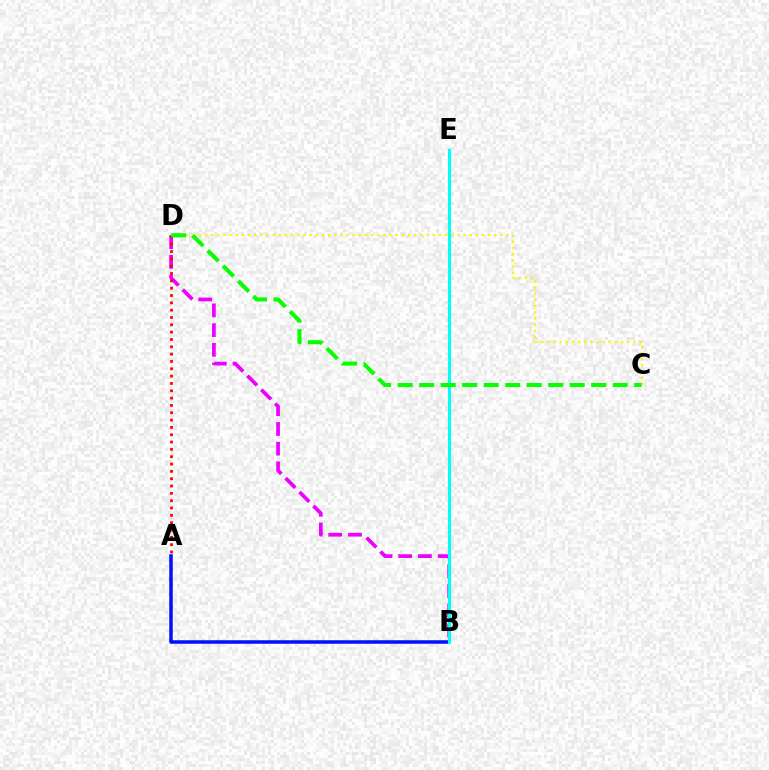{('A', 'B'): [{'color': '#0010ff', 'line_style': 'solid', 'thickness': 2.52}], ('B', 'D'): [{'color': '#ee00ff', 'line_style': 'dashed', 'thickness': 2.68}], ('C', 'D'): [{'color': '#fcf500', 'line_style': 'dotted', 'thickness': 1.67}, {'color': '#08ff00', 'line_style': 'dashed', 'thickness': 2.92}], ('A', 'D'): [{'color': '#ff0000', 'line_style': 'dotted', 'thickness': 1.99}], ('B', 'E'): [{'color': '#00fff6', 'line_style': 'solid', 'thickness': 2.24}]}